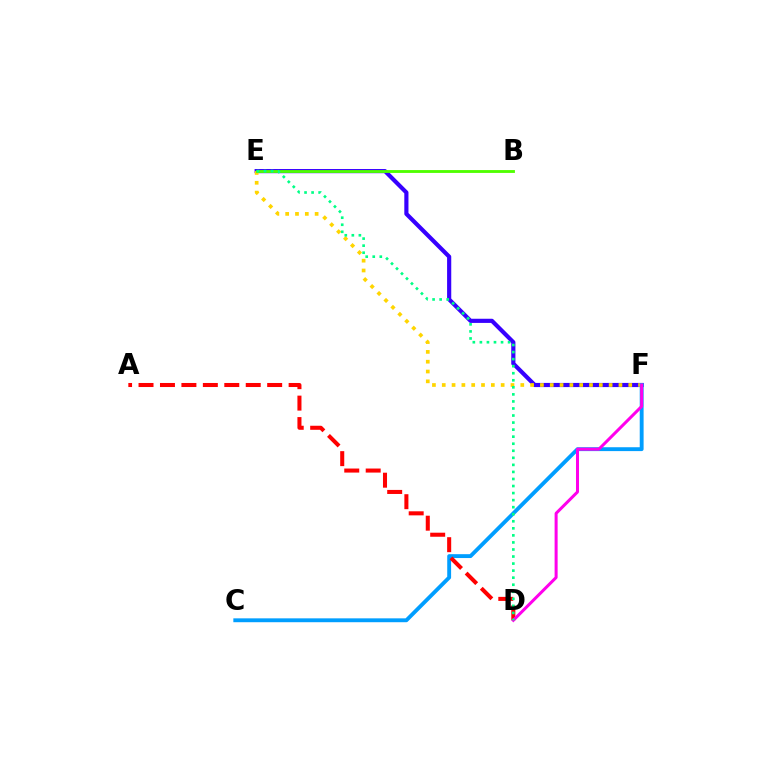{('E', 'F'): [{'color': '#3700ff', 'line_style': 'solid', 'thickness': 3.0}, {'color': '#ffd500', 'line_style': 'dotted', 'thickness': 2.67}], ('C', 'F'): [{'color': '#009eff', 'line_style': 'solid', 'thickness': 2.79}], ('A', 'D'): [{'color': '#ff0000', 'line_style': 'dashed', 'thickness': 2.91}], ('D', 'F'): [{'color': '#ff00ed', 'line_style': 'solid', 'thickness': 2.17}], ('B', 'E'): [{'color': '#4fff00', 'line_style': 'solid', 'thickness': 2.05}], ('D', 'E'): [{'color': '#00ff86', 'line_style': 'dotted', 'thickness': 1.92}]}